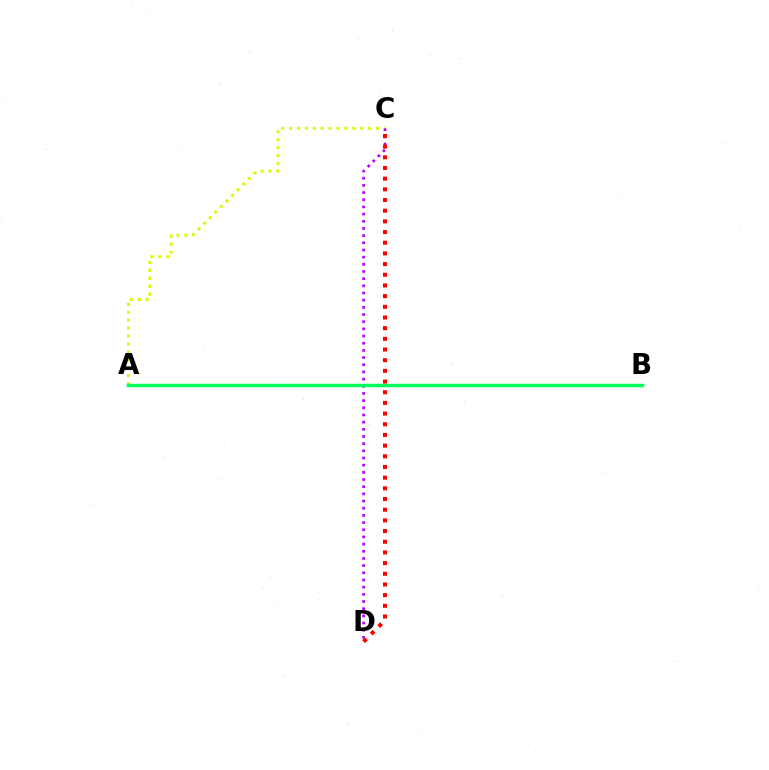{('A', 'B'): [{'color': '#0074ff', 'line_style': 'dashed', 'thickness': 2.12}, {'color': '#00ff5c', 'line_style': 'solid', 'thickness': 2.49}], ('A', 'C'): [{'color': '#d1ff00', 'line_style': 'dotted', 'thickness': 2.15}], ('C', 'D'): [{'color': '#b900ff', 'line_style': 'dotted', 'thickness': 1.95}, {'color': '#ff0000', 'line_style': 'dotted', 'thickness': 2.9}]}